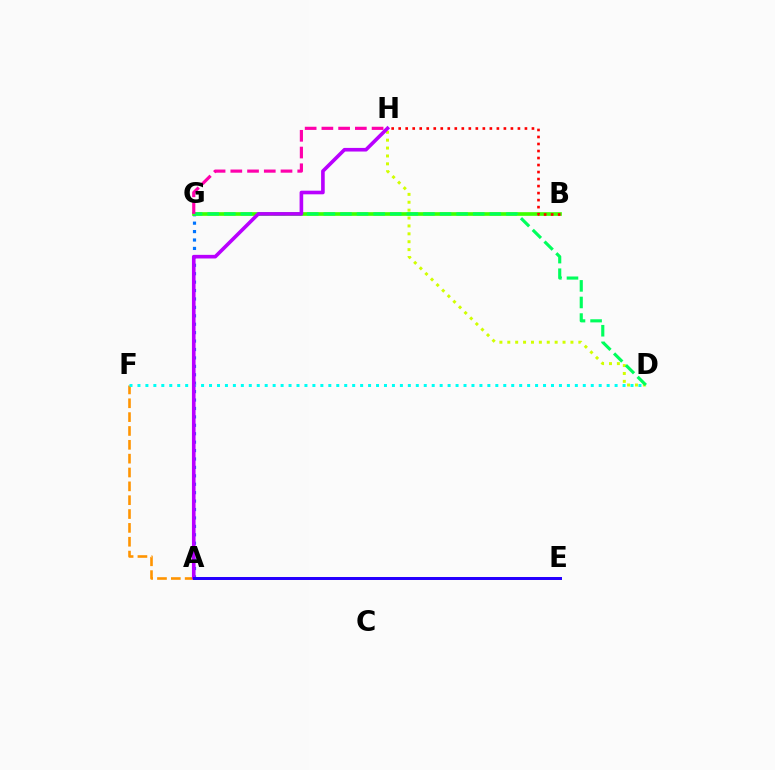{('A', 'G'): [{'color': '#0074ff', 'line_style': 'dotted', 'thickness': 2.29}], ('A', 'F'): [{'color': '#ff9400', 'line_style': 'dashed', 'thickness': 1.88}], ('B', 'G'): [{'color': '#3dff00', 'line_style': 'solid', 'thickness': 2.65}], ('D', 'F'): [{'color': '#00fff6', 'line_style': 'dotted', 'thickness': 2.16}], ('D', 'H'): [{'color': '#d1ff00', 'line_style': 'dotted', 'thickness': 2.14}], ('D', 'G'): [{'color': '#00ff5c', 'line_style': 'dashed', 'thickness': 2.25}], ('G', 'H'): [{'color': '#ff00ac', 'line_style': 'dashed', 'thickness': 2.27}], ('A', 'H'): [{'color': '#b900ff', 'line_style': 'solid', 'thickness': 2.61}], ('B', 'H'): [{'color': '#ff0000', 'line_style': 'dotted', 'thickness': 1.91}], ('A', 'E'): [{'color': '#2500ff', 'line_style': 'solid', 'thickness': 2.15}]}